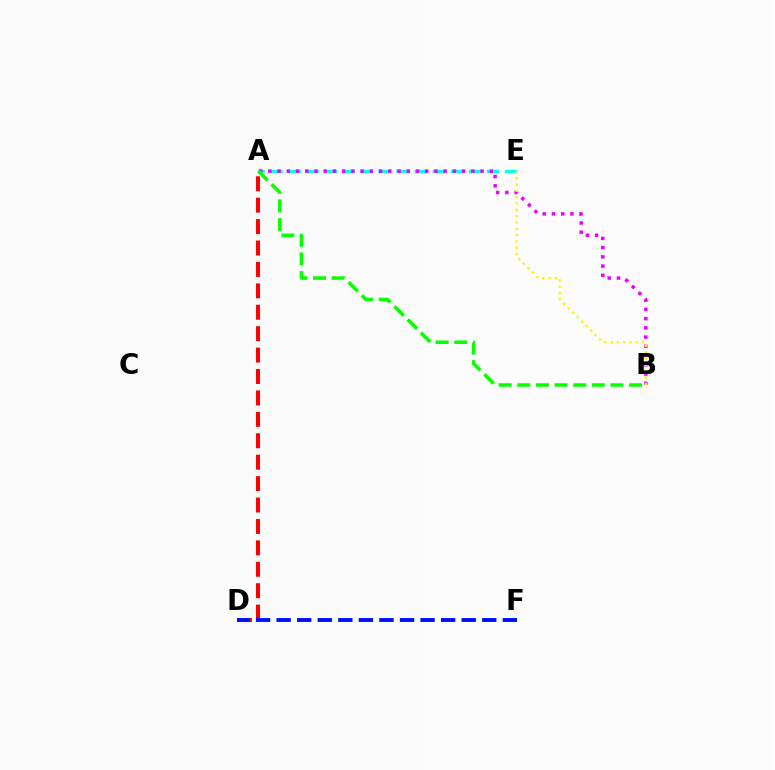{('A', 'E'): [{'color': '#00fff6', 'line_style': 'dashed', 'thickness': 2.45}], ('A', 'B'): [{'color': '#ee00ff', 'line_style': 'dotted', 'thickness': 2.51}, {'color': '#08ff00', 'line_style': 'dashed', 'thickness': 2.53}], ('A', 'D'): [{'color': '#ff0000', 'line_style': 'dashed', 'thickness': 2.91}], ('D', 'F'): [{'color': '#0010ff', 'line_style': 'dashed', 'thickness': 2.79}], ('B', 'E'): [{'color': '#fcf500', 'line_style': 'dotted', 'thickness': 1.72}]}